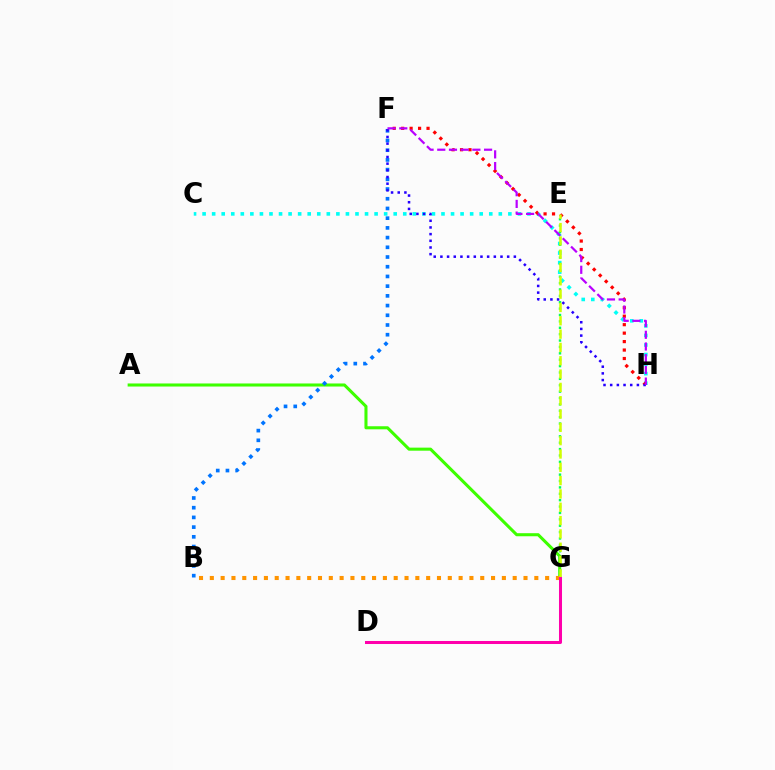{('A', 'G'): [{'color': '#3dff00', 'line_style': 'solid', 'thickness': 2.21}], ('B', 'F'): [{'color': '#0074ff', 'line_style': 'dotted', 'thickness': 2.64}], ('C', 'H'): [{'color': '#00fff6', 'line_style': 'dotted', 'thickness': 2.6}], ('E', 'G'): [{'color': '#00ff5c', 'line_style': 'dotted', 'thickness': 1.73}, {'color': '#d1ff00', 'line_style': 'dashed', 'thickness': 1.81}], ('B', 'G'): [{'color': '#ff9400', 'line_style': 'dotted', 'thickness': 2.94}], ('F', 'H'): [{'color': '#ff0000', 'line_style': 'dotted', 'thickness': 2.3}, {'color': '#2500ff', 'line_style': 'dotted', 'thickness': 1.81}, {'color': '#b900ff', 'line_style': 'dashed', 'thickness': 1.59}], ('D', 'G'): [{'color': '#ff00ac', 'line_style': 'solid', 'thickness': 2.17}]}